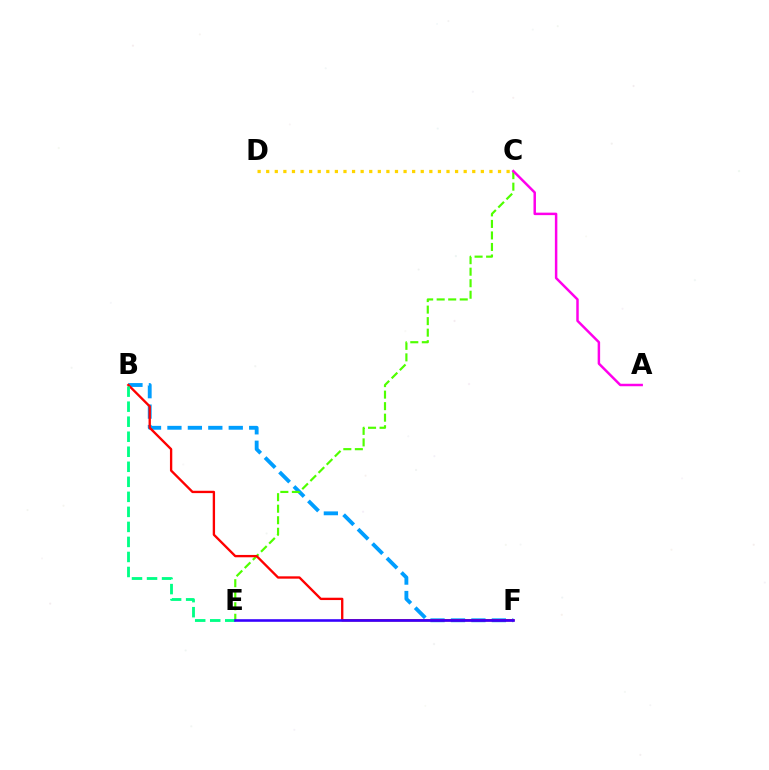{('B', 'F'): [{'color': '#009eff', 'line_style': 'dashed', 'thickness': 2.78}, {'color': '#ff0000', 'line_style': 'solid', 'thickness': 1.68}], ('C', 'E'): [{'color': '#4fff00', 'line_style': 'dashed', 'thickness': 1.57}], ('A', 'C'): [{'color': '#ff00ed', 'line_style': 'solid', 'thickness': 1.79}], ('C', 'D'): [{'color': '#ffd500', 'line_style': 'dotted', 'thickness': 2.33}], ('B', 'E'): [{'color': '#00ff86', 'line_style': 'dashed', 'thickness': 2.04}], ('E', 'F'): [{'color': '#3700ff', 'line_style': 'solid', 'thickness': 1.87}]}